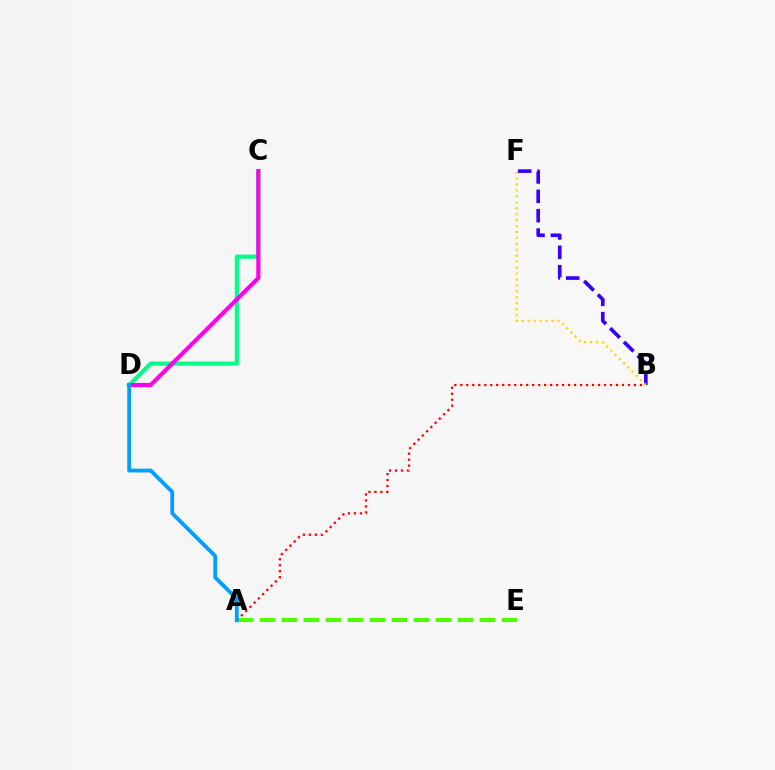{('B', 'F'): [{'color': '#3700ff', 'line_style': 'dashed', 'thickness': 2.63}, {'color': '#ffd500', 'line_style': 'dotted', 'thickness': 1.61}], ('C', 'D'): [{'color': '#00ff86', 'line_style': 'solid', 'thickness': 2.98}, {'color': '#ff00ed', 'line_style': 'solid', 'thickness': 2.97}], ('A', 'E'): [{'color': '#4fff00', 'line_style': 'dashed', 'thickness': 2.99}], ('A', 'B'): [{'color': '#ff0000', 'line_style': 'dotted', 'thickness': 1.63}], ('A', 'D'): [{'color': '#009eff', 'line_style': 'solid', 'thickness': 2.75}]}